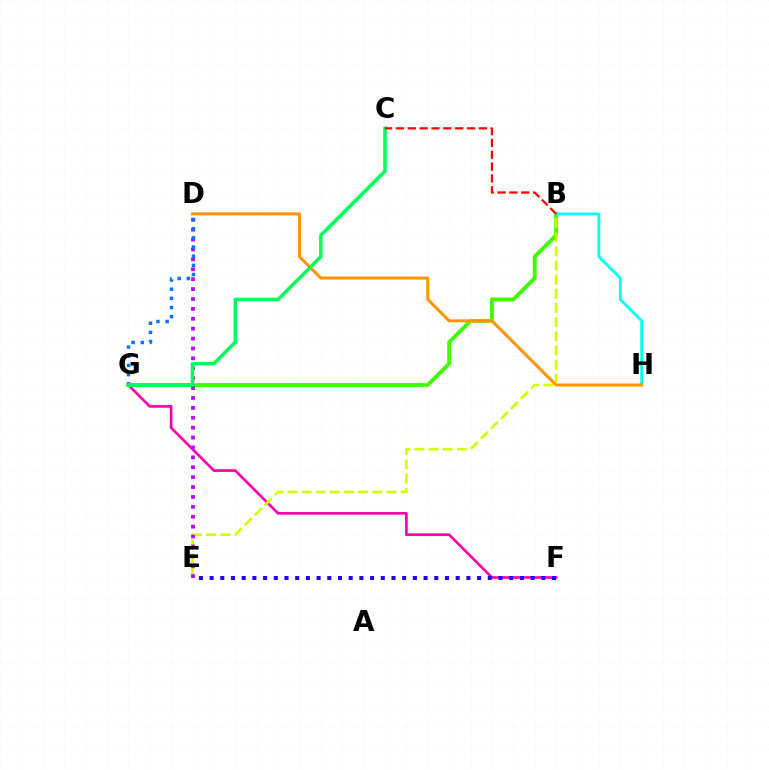{('F', 'G'): [{'color': '#ff00ac', 'line_style': 'solid', 'thickness': 1.94}], ('B', 'G'): [{'color': '#3dff00', 'line_style': 'solid', 'thickness': 2.79}], ('B', 'E'): [{'color': '#d1ff00', 'line_style': 'dashed', 'thickness': 1.92}], ('B', 'H'): [{'color': '#00fff6', 'line_style': 'solid', 'thickness': 1.99}], ('D', 'E'): [{'color': '#b900ff', 'line_style': 'dotted', 'thickness': 2.69}], ('D', 'H'): [{'color': '#ff9400', 'line_style': 'solid', 'thickness': 2.18}], ('D', 'G'): [{'color': '#0074ff', 'line_style': 'dotted', 'thickness': 2.49}], ('C', 'G'): [{'color': '#00ff5c', 'line_style': 'solid', 'thickness': 2.54}], ('B', 'C'): [{'color': '#ff0000', 'line_style': 'dashed', 'thickness': 1.61}], ('E', 'F'): [{'color': '#2500ff', 'line_style': 'dotted', 'thickness': 2.91}]}